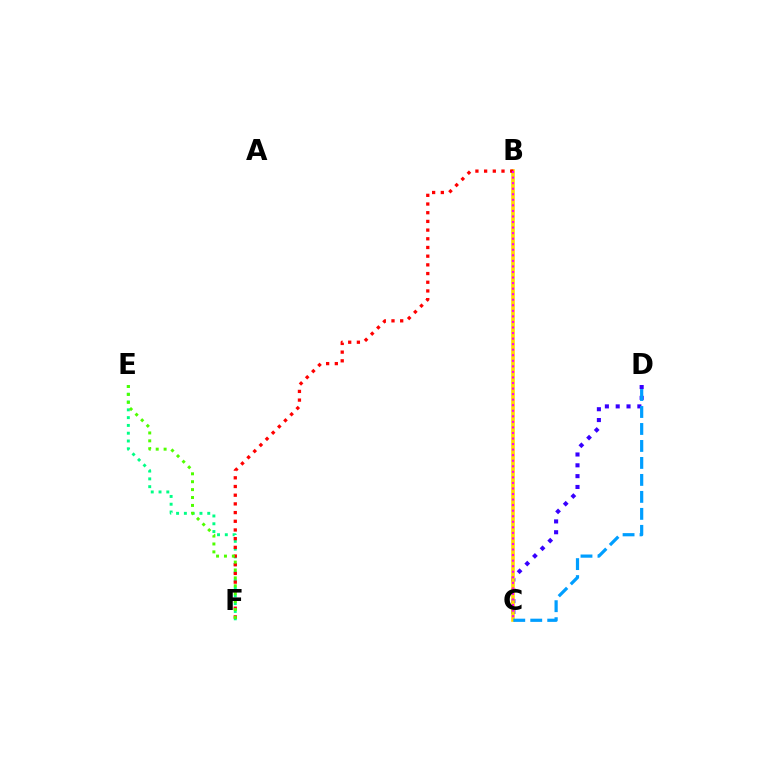{('C', 'D'): [{'color': '#3700ff', 'line_style': 'dotted', 'thickness': 2.94}, {'color': '#009eff', 'line_style': 'dashed', 'thickness': 2.31}], ('B', 'C'): [{'color': '#ffd500', 'line_style': 'solid', 'thickness': 2.59}, {'color': '#ff00ed', 'line_style': 'dotted', 'thickness': 1.51}], ('E', 'F'): [{'color': '#00ff86', 'line_style': 'dotted', 'thickness': 2.12}, {'color': '#4fff00', 'line_style': 'dotted', 'thickness': 2.15}], ('B', 'F'): [{'color': '#ff0000', 'line_style': 'dotted', 'thickness': 2.36}]}